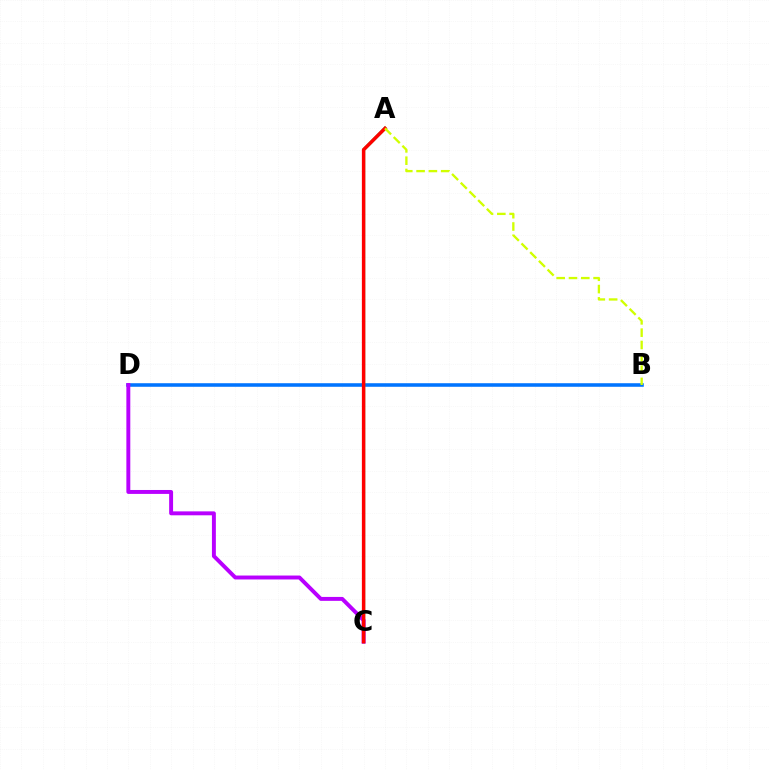{('B', 'D'): [{'color': '#0074ff', 'line_style': 'solid', 'thickness': 2.56}], ('A', 'C'): [{'color': '#00ff5c', 'line_style': 'solid', 'thickness': 2.23}, {'color': '#ff0000', 'line_style': 'solid', 'thickness': 2.5}], ('C', 'D'): [{'color': '#b900ff', 'line_style': 'solid', 'thickness': 2.83}], ('A', 'B'): [{'color': '#d1ff00', 'line_style': 'dashed', 'thickness': 1.67}]}